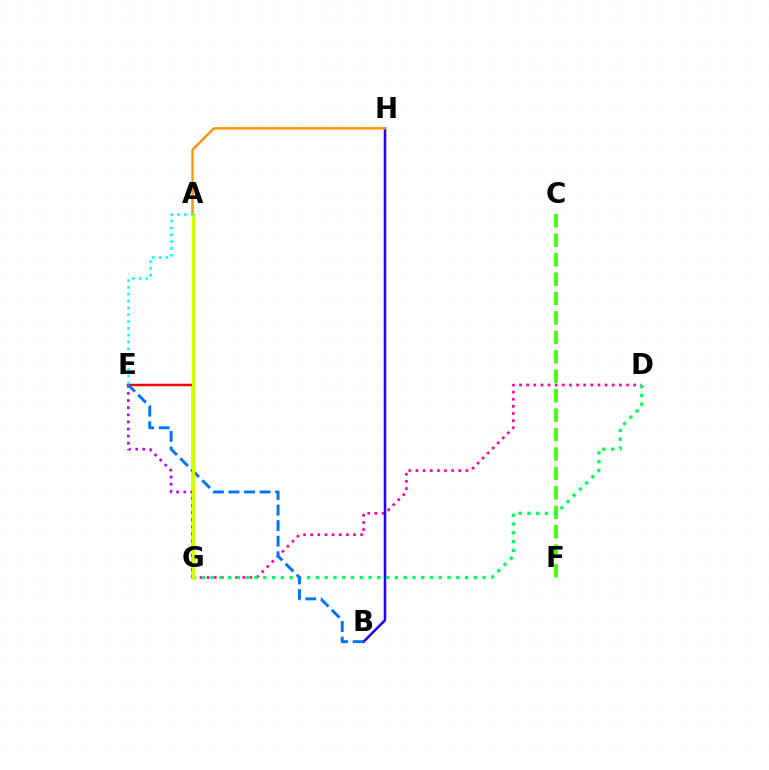{('D', 'G'): [{'color': '#ff00ac', 'line_style': 'dotted', 'thickness': 1.94}, {'color': '#00ff5c', 'line_style': 'dotted', 'thickness': 2.38}], ('B', 'H'): [{'color': '#2500ff', 'line_style': 'solid', 'thickness': 1.82}], ('C', 'F'): [{'color': '#3dff00', 'line_style': 'dashed', 'thickness': 2.64}], ('A', 'H'): [{'color': '#ff9400', 'line_style': 'solid', 'thickness': 1.7}], ('E', 'G'): [{'color': '#b900ff', 'line_style': 'dotted', 'thickness': 1.93}, {'color': '#ff0000', 'line_style': 'solid', 'thickness': 1.78}], ('B', 'E'): [{'color': '#0074ff', 'line_style': 'dashed', 'thickness': 2.11}], ('A', 'G'): [{'color': '#d1ff00', 'line_style': 'solid', 'thickness': 2.3}], ('A', 'E'): [{'color': '#00fff6', 'line_style': 'dotted', 'thickness': 1.86}]}